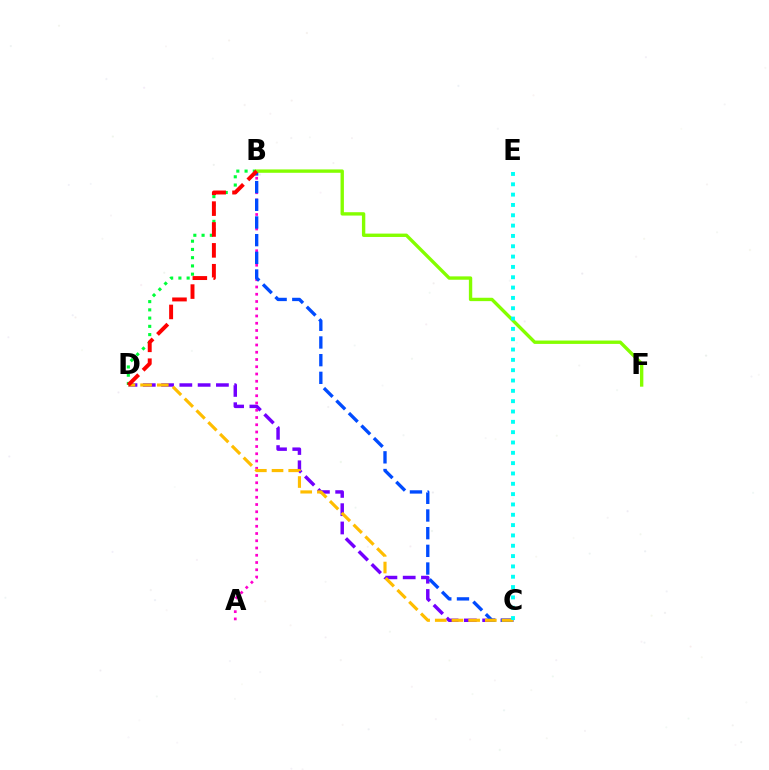{('C', 'D'): [{'color': '#7200ff', 'line_style': 'dashed', 'thickness': 2.48}, {'color': '#ffbd00', 'line_style': 'dashed', 'thickness': 2.27}], ('A', 'B'): [{'color': '#ff00cf', 'line_style': 'dotted', 'thickness': 1.97}], ('B', 'D'): [{'color': '#00ff39', 'line_style': 'dotted', 'thickness': 2.24}, {'color': '#ff0000', 'line_style': 'dashed', 'thickness': 2.84}], ('B', 'C'): [{'color': '#004bff', 'line_style': 'dashed', 'thickness': 2.4}], ('B', 'F'): [{'color': '#84ff00', 'line_style': 'solid', 'thickness': 2.42}], ('C', 'E'): [{'color': '#00fff6', 'line_style': 'dotted', 'thickness': 2.81}]}